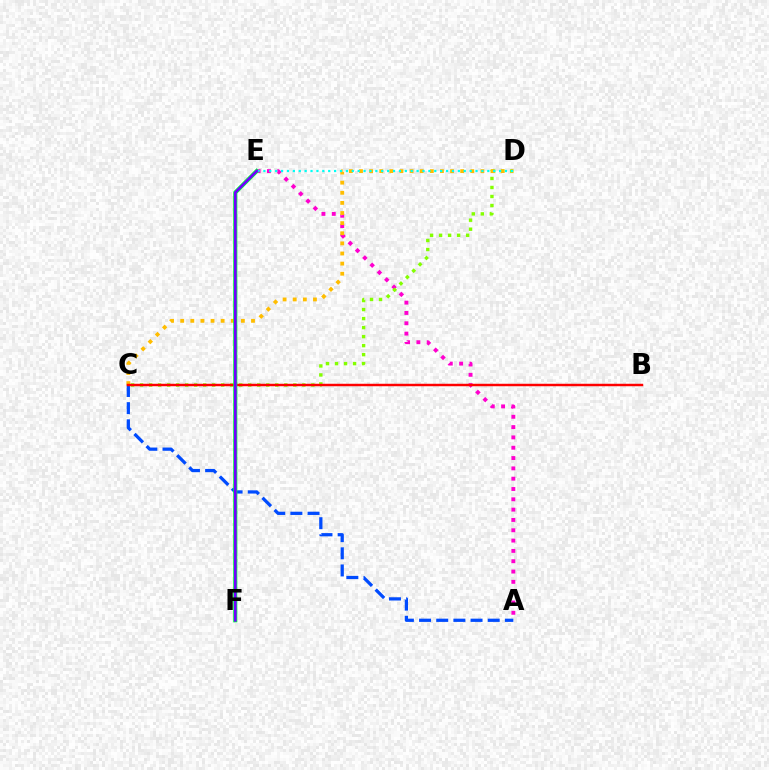{('A', 'E'): [{'color': '#ff00cf', 'line_style': 'dotted', 'thickness': 2.8}], ('C', 'D'): [{'color': '#84ff00', 'line_style': 'dotted', 'thickness': 2.45}, {'color': '#ffbd00', 'line_style': 'dotted', 'thickness': 2.75}], ('A', 'C'): [{'color': '#004bff', 'line_style': 'dashed', 'thickness': 2.33}], ('B', 'C'): [{'color': '#ff0000', 'line_style': 'solid', 'thickness': 1.77}], ('E', 'F'): [{'color': '#00ff39', 'line_style': 'solid', 'thickness': 2.97}, {'color': '#7200ff', 'line_style': 'solid', 'thickness': 1.93}], ('D', 'E'): [{'color': '#00fff6', 'line_style': 'dotted', 'thickness': 1.6}]}